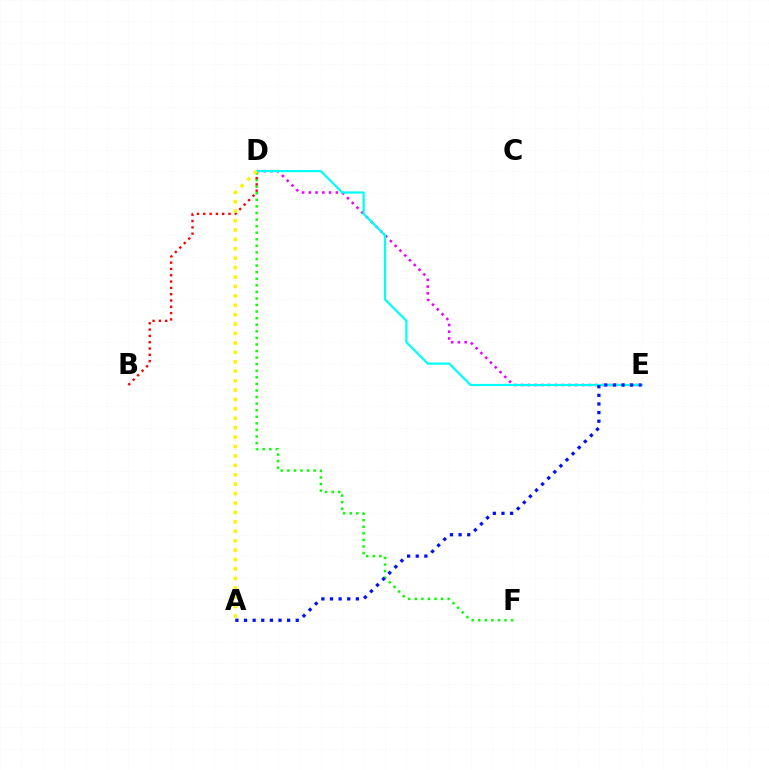{('D', 'E'): [{'color': '#ee00ff', 'line_style': 'dotted', 'thickness': 1.83}, {'color': '#00fff6', 'line_style': 'solid', 'thickness': 1.6}], ('D', 'F'): [{'color': '#08ff00', 'line_style': 'dotted', 'thickness': 1.79}], ('B', 'D'): [{'color': '#ff0000', 'line_style': 'dotted', 'thickness': 1.71}], ('A', 'D'): [{'color': '#fcf500', 'line_style': 'dotted', 'thickness': 2.56}], ('A', 'E'): [{'color': '#0010ff', 'line_style': 'dotted', 'thickness': 2.34}]}